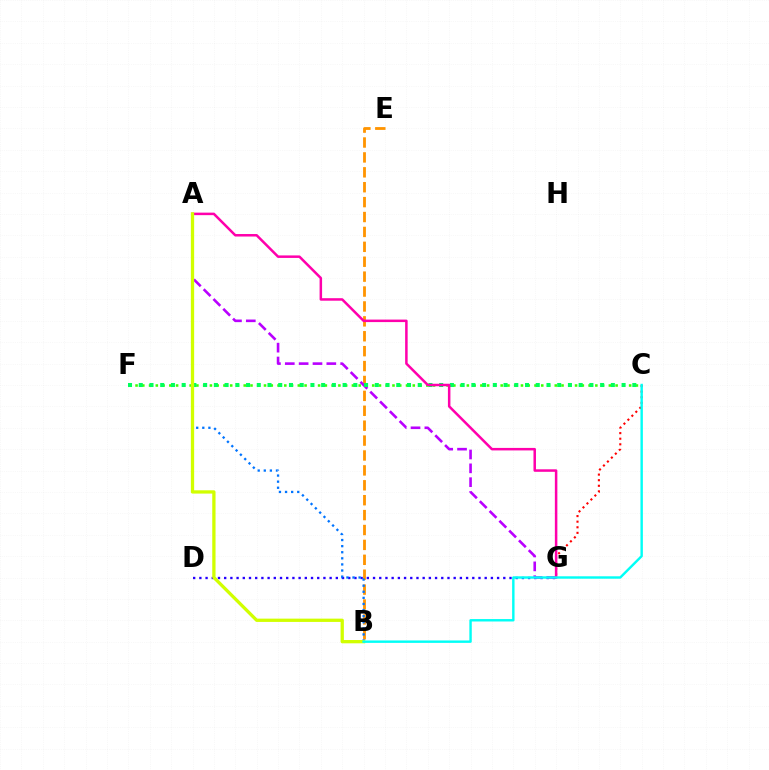{('B', 'E'): [{'color': '#ff9400', 'line_style': 'dashed', 'thickness': 2.02}], ('C', 'F'): [{'color': '#3dff00', 'line_style': 'dotted', 'thickness': 1.84}, {'color': '#00ff5c', 'line_style': 'dotted', 'thickness': 2.92}], ('D', 'G'): [{'color': '#2500ff', 'line_style': 'dotted', 'thickness': 1.69}], ('A', 'B'): [{'color': '#0074ff', 'line_style': 'dotted', 'thickness': 1.66}, {'color': '#d1ff00', 'line_style': 'solid', 'thickness': 2.37}], ('A', 'G'): [{'color': '#b900ff', 'line_style': 'dashed', 'thickness': 1.88}, {'color': '#ff00ac', 'line_style': 'solid', 'thickness': 1.81}], ('C', 'G'): [{'color': '#ff0000', 'line_style': 'dotted', 'thickness': 1.52}], ('B', 'C'): [{'color': '#00fff6', 'line_style': 'solid', 'thickness': 1.74}]}